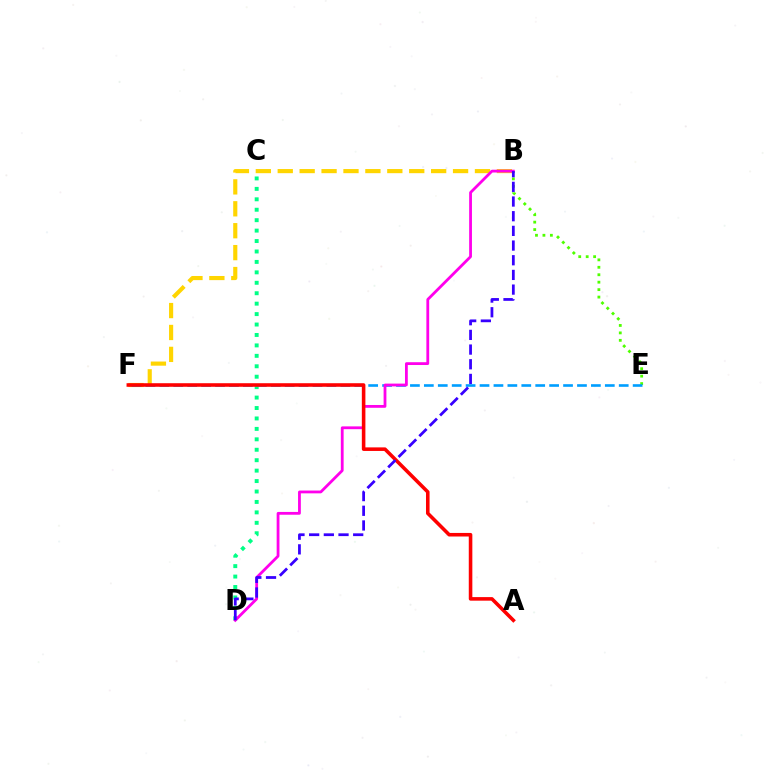{('B', 'F'): [{'color': '#ffd500', 'line_style': 'dashed', 'thickness': 2.98}], ('B', 'E'): [{'color': '#4fff00', 'line_style': 'dotted', 'thickness': 2.02}], ('C', 'D'): [{'color': '#00ff86', 'line_style': 'dotted', 'thickness': 2.84}], ('E', 'F'): [{'color': '#009eff', 'line_style': 'dashed', 'thickness': 1.89}], ('B', 'D'): [{'color': '#ff00ed', 'line_style': 'solid', 'thickness': 2.01}, {'color': '#3700ff', 'line_style': 'dashed', 'thickness': 1.99}], ('A', 'F'): [{'color': '#ff0000', 'line_style': 'solid', 'thickness': 2.57}]}